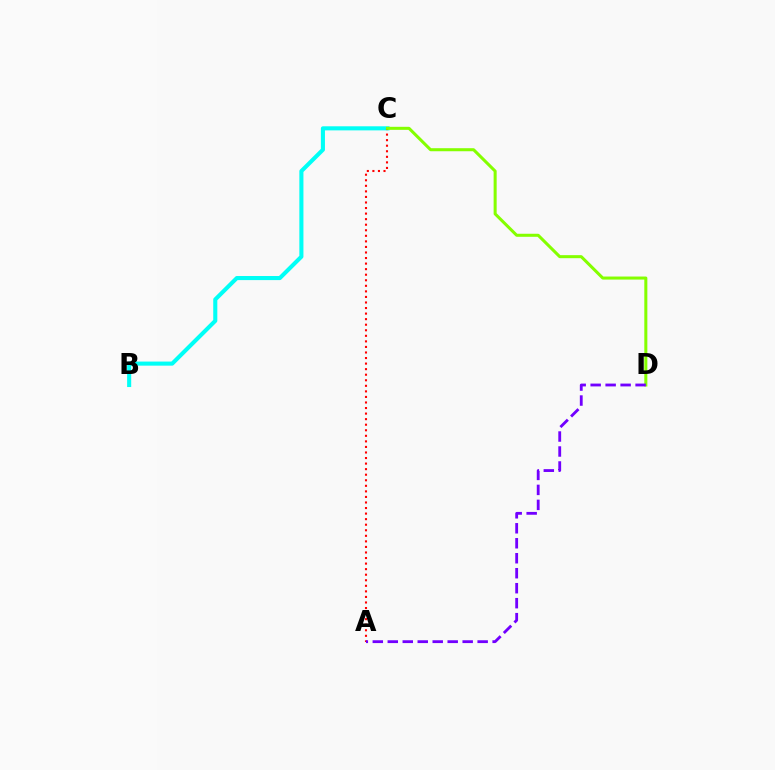{('B', 'C'): [{'color': '#00fff6', 'line_style': 'solid', 'thickness': 2.94}], ('A', 'C'): [{'color': '#ff0000', 'line_style': 'dotted', 'thickness': 1.51}], ('C', 'D'): [{'color': '#84ff00', 'line_style': 'solid', 'thickness': 2.19}], ('A', 'D'): [{'color': '#7200ff', 'line_style': 'dashed', 'thickness': 2.03}]}